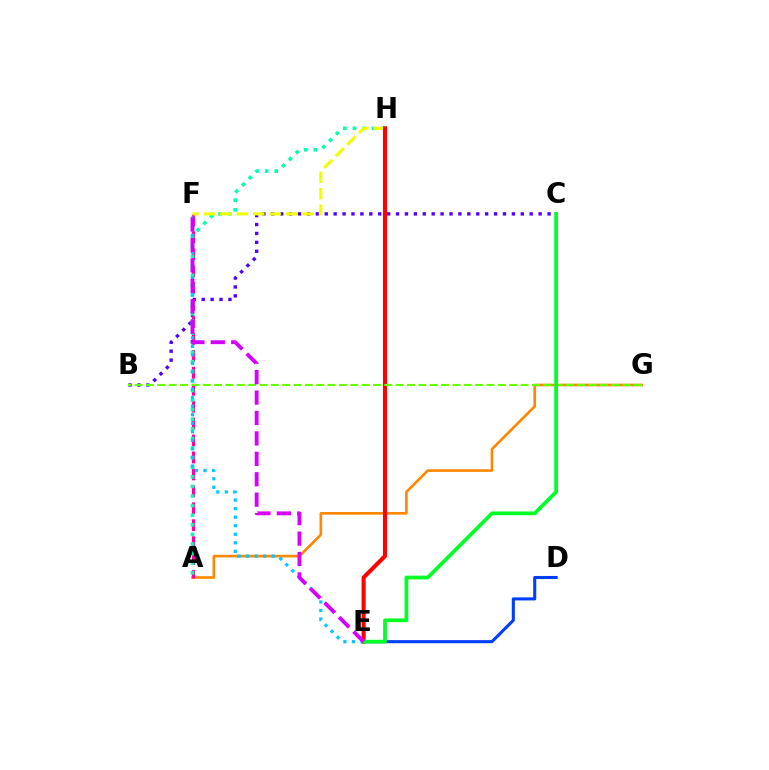{('A', 'G'): [{'color': '#ff8800', 'line_style': 'solid', 'thickness': 1.91}], ('B', 'C'): [{'color': '#4f00ff', 'line_style': 'dotted', 'thickness': 2.42}], ('A', 'F'): [{'color': '#ff00a0', 'line_style': 'dashed', 'thickness': 2.3}], ('A', 'H'): [{'color': '#00ffaf', 'line_style': 'dotted', 'thickness': 2.61}], ('F', 'H'): [{'color': '#eeff00', 'line_style': 'dashed', 'thickness': 2.24}], ('E', 'F'): [{'color': '#00c7ff', 'line_style': 'dotted', 'thickness': 2.32}, {'color': '#d600ff', 'line_style': 'dashed', 'thickness': 2.77}], ('D', 'E'): [{'color': '#003fff', 'line_style': 'solid', 'thickness': 2.21}], ('E', 'H'): [{'color': '#ff0000', 'line_style': 'solid', 'thickness': 2.95}], ('B', 'G'): [{'color': '#66ff00', 'line_style': 'dashed', 'thickness': 1.54}], ('C', 'E'): [{'color': '#00ff27', 'line_style': 'solid', 'thickness': 2.68}]}